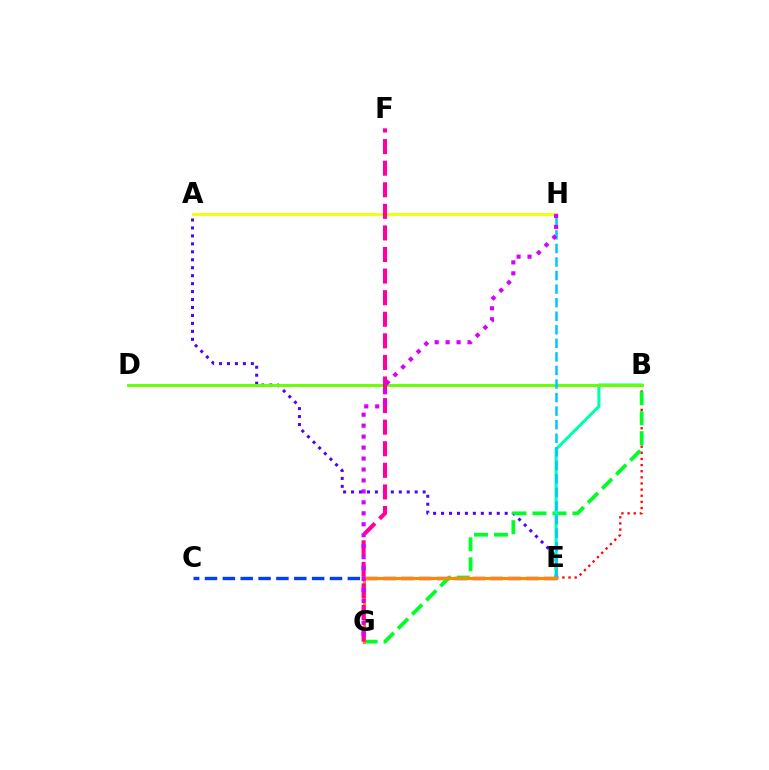{('B', 'E'): [{'color': '#ff0000', 'line_style': 'dotted', 'thickness': 1.67}, {'color': '#00ffaf', 'line_style': 'solid', 'thickness': 2.21}], ('A', 'E'): [{'color': '#4f00ff', 'line_style': 'dotted', 'thickness': 2.16}], ('C', 'E'): [{'color': '#003fff', 'line_style': 'dashed', 'thickness': 2.43}], ('B', 'G'): [{'color': '#00ff27', 'line_style': 'dashed', 'thickness': 2.71}], ('B', 'D'): [{'color': '#66ff00', 'line_style': 'solid', 'thickness': 2.11}], ('E', 'H'): [{'color': '#00c7ff', 'line_style': 'dashed', 'thickness': 1.84}], ('E', 'G'): [{'color': '#ff8800', 'line_style': 'solid', 'thickness': 2.3}], ('A', 'H'): [{'color': '#eeff00', 'line_style': 'solid', 'thickness': 1.98}], ('F', 'G'): [{'color': '#ff00a0', 'line_style': 'dashed', 'thickness': 2.93}], ('G', 'H'): [{'color': '#d600ff', 'line_style': 'dotted', 'thickness': 2.98}]}